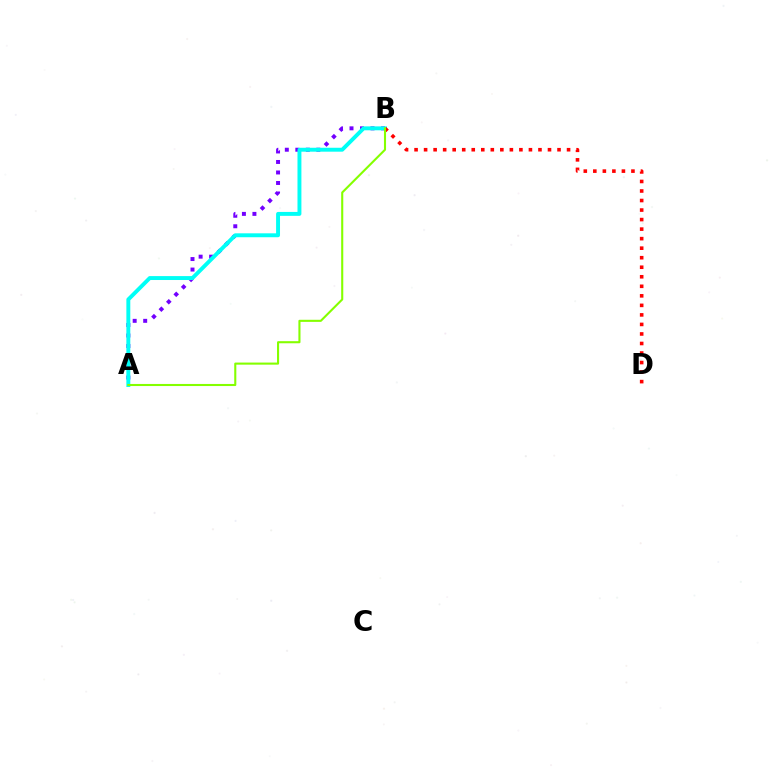{('A', 'B'): [{'color': '#7200ff', 'line_style': 'dotted', 'thickness': 2.85}, {'color': '#00fff6', 'line_style': 'solid', 'thickness': 2.82}, {'color': '#84ff00', 'line_style': 'solid', 'thickness': 1.51}], ('B', 'D'): [{'color': '#ff0000', 'line_style': 'dotted', 'thickness': 2.59}]}